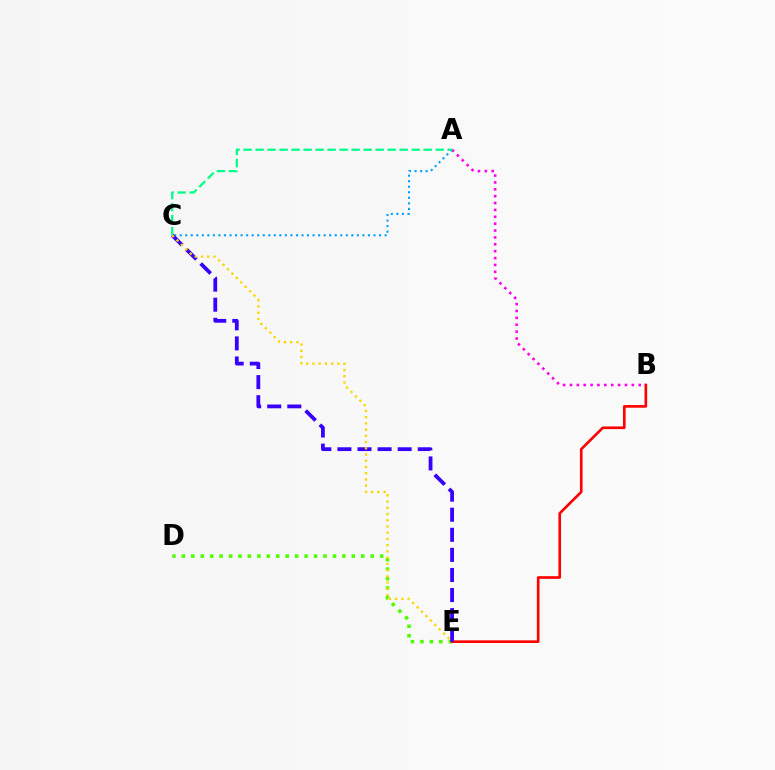{('A', 'B'): [{'color': '#ff00ed', 'line_style': 'dotted', 'thickness': 1.87}], ('A', 'C'): [{'color': '#009eff', 'line_style': 'dotted', 'thickness': 1.5}, {'color': '#00ff86', 'line_style': 'dashed', 'thickness': 1.63}], ('D', 'E'): [{'color': '#4fff00', 'line_style': 'dotted', 'thickness': 2.57}], ('B', 'E'): [{'color': '#ff0000', 'line_style': 'solid', 'thickness': 1.9}], ('C', 'E'): [{'color': '#3700ff', 'line_style': 'dashed', 'thickness': 2.73}, {'color': '#ffd500', 'line_style': 'dotted', 'thickness': 1.69}]}